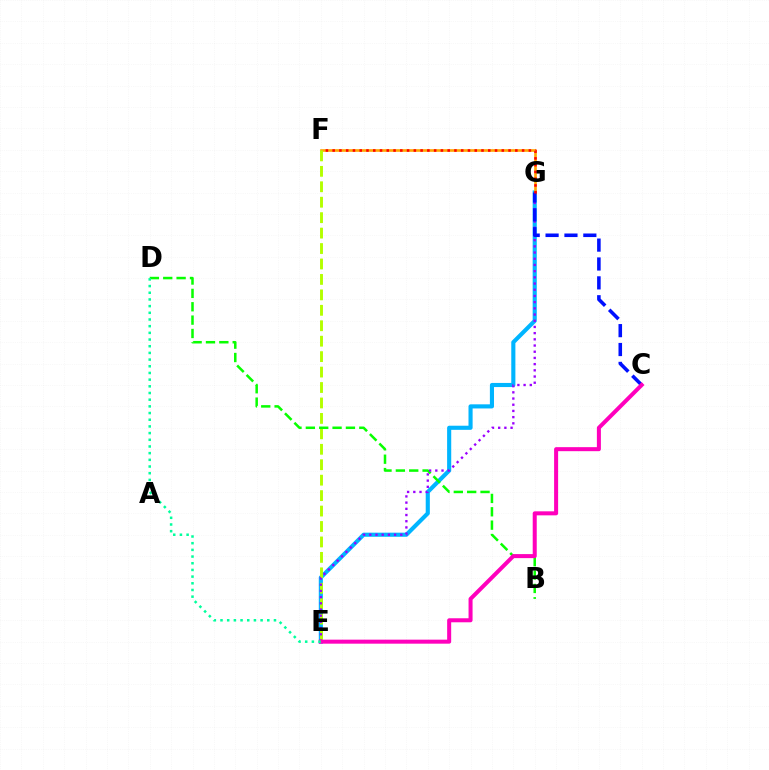{('E', 'G'): [{'color': '#00b5ff', 'line_style': 'solid', 'thickness': 2.96}, {'color': '#9b00ff', 'line_style': 'dotted', 'thickness': 1.68}], ('F', 'G'): [{'color': '#ffa500', 'line_style': 'solid', 'thickness': 1.91}, {'color': '#ff0000', 'line_style': 'dotted', 'thickness': 1.84}], ('E', 'F'): [{'color': '#b3ff00', 'line_style': 'dashed', 'thickness': 2.1}], ('B', 'D'): [{'color': '#08ff00', 'line_style': 'dashed', 'thickness': 1.82}], ('C', 'G'): [{'color': '#0010ff', 'line_style': 'dashed', 'thickness': 2.56}], ('C', 'E'): [{'color': '#ff00bd', 'line_style': 'solid', 'thickness': 2.9}], ('D', 'E'): [{'color': '#00ff9d', 'line_style': 'dotted', 'thickness': 1.82}]}